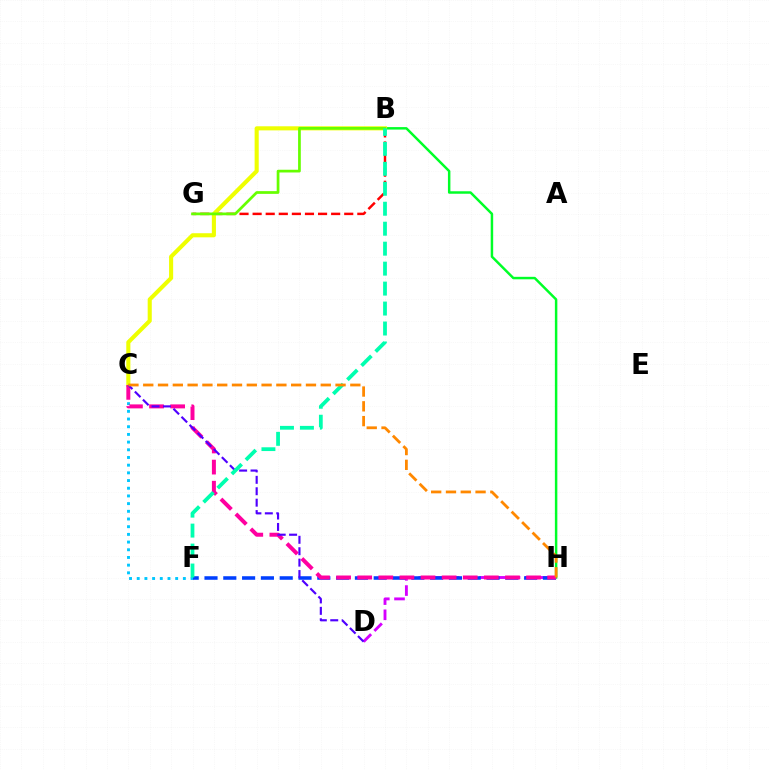{('C', 'F'): [{'color': '#00c7ff', 'line_style': 'dotted', 'thickness': 2.09}], ('B', 'G'): [{'color': '#ff0000', 'line_style': 'dashed', 'thickness': 1.78}, {'color': '#66ff00', 'line_style': 'solid', 'thickness': 1.96}], ('B', 'H'): [{'color': '#00ff27', 'line_style': 'solid', 'thickness': 1.78}], ('D', 'H'): [{'color': '#d600ff', 'line_style': 'dashed', 'thickness': 2.07}], ('B', 'C'): [{'color': '#eeff00', 'line_style': 'solid', 'thickness': 2.95}], ('F', 'H'): [{'color': '#003fff', 'line_style': 'dashed', 'thickness': 2.55}], ('C', 'H'): [{'color': '#ff00a0', 'line_style': 'dashed', 'thickness': 2.87}, {'color': '#ff8800', 'line_style': 'dashed', 'thickness': 2.01}], ('C', 'D'): [{'color': '#4f00ff', 'line_style': 'dashed', 'thickness': 1.55}], ('B', 'F'): [{'color': '#00ffaf', 'line_style': 'dashed', 'thickness': 2.71}]}